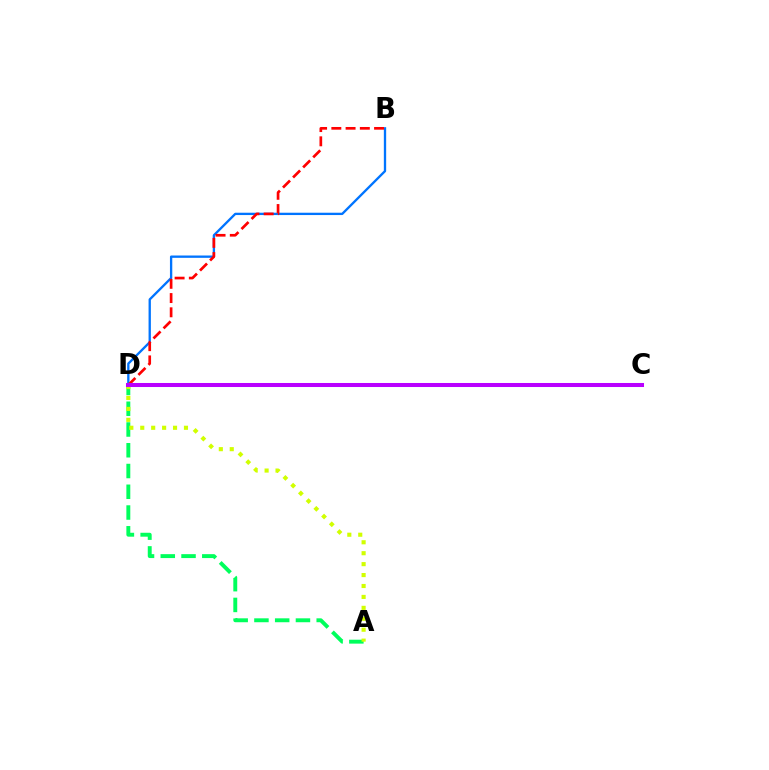{('A', 'D'): [{'color': '#00ff5c', 'line_style': 'dashed', 'thickness': 2.82}, {'color': '#d1ff00', 'line_style': 'dotted', 'thickness': 2.97}], ('B', 'D'): [{'color': '#0074ff', 'line_style': 'solid', 'thickness': 1.67}, {'color': '#ff0000', 'line_style': 'dashed', 'thickness': 1.93}], ('C', 'D'): [{'color': '#b900ff', 'line_style': 'solid', 'thickness': 2.91}]}